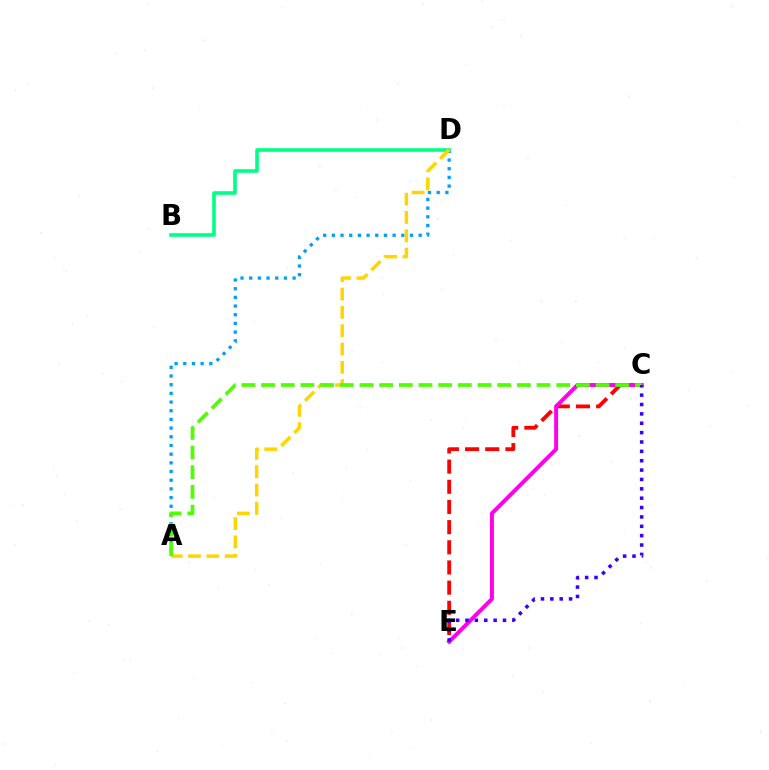{('C', 'E'): [{'color': '#ff0000', 'line_style': 'dashed', 'thickness': 2.74}, {'color': '#ff00ed', 'line_style': 'solid', 'thickness': 2.83}, {'color': '#3700ff', 'line_style': 'dotted', 'thickness': 2.55}], ('A', 'D'): [{'color': '#009eff', 'line_style': 'dotted', 'thickness': 2.36}, {'color': '#ffd500', 'line_style': 'dashed', 'thickness': 2.49}], ('B', 'D'): [{'color': '#00ff86', 'line_style': 'solid', 'thickness': 2.6}], ('A', 'C'): [{'color': '#4fff00', 'line_style': 'dashed', 'thickness': 2.67}]}